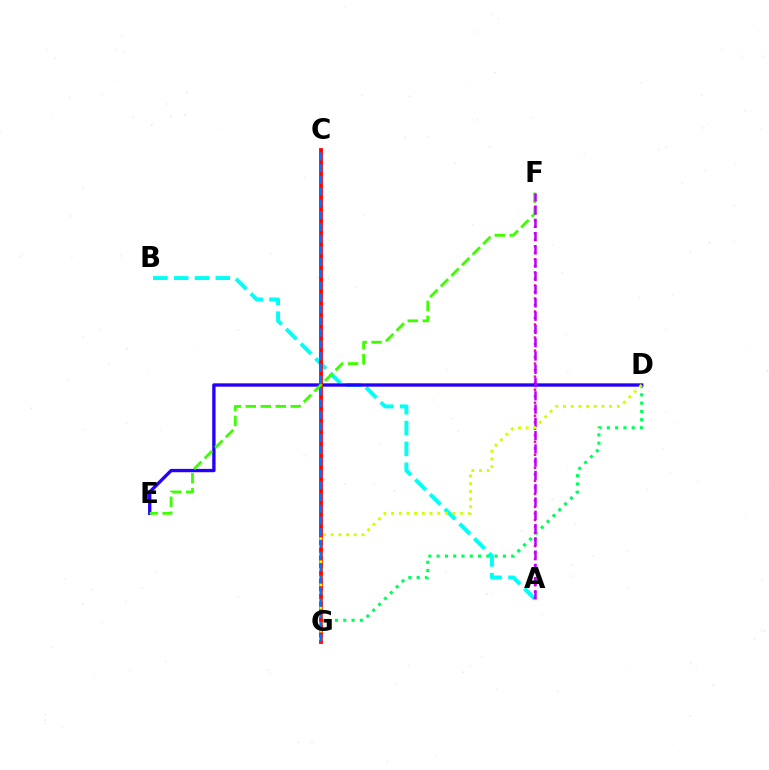{('A', 'B'): [{'color': '#00fff6', 'line_style': 'dashed', 'thickness': 2.83}], ('C', 'G'): [{'color': '#ff9400', 'line_style': 'dashed', 'thickness': 1.73}, {'color': '#ff0000', 'line_style': 'solid', 'thickness': 2.72}, {'color': '#0074ff', 'line_style': 'dashed', 'thickness': 1.6}], ('D', 'G'): [{'color': '#00ff5c', 'line_style': 'dotted', 'thickness': 2.25}, {'color': '#d1ff00', 'line_style': 'dotted', 'thickness': 2.09}], ('A', 'F'): [{'color': '#ff00ac', 'line_style': 'dotted', 'thickness': 1.77}, {'color': '#b900ff', 'line_style': 'dashed', 'thickness': 1.8}], ('D', 'E'): [{'color': '#2500ff', 'line_style': 'solid', 'thickness': 2.4}], ('E', 'F'): [{'color': '#3dff00', 'line_style': 'dashed', 'thickness': 2.04}]}